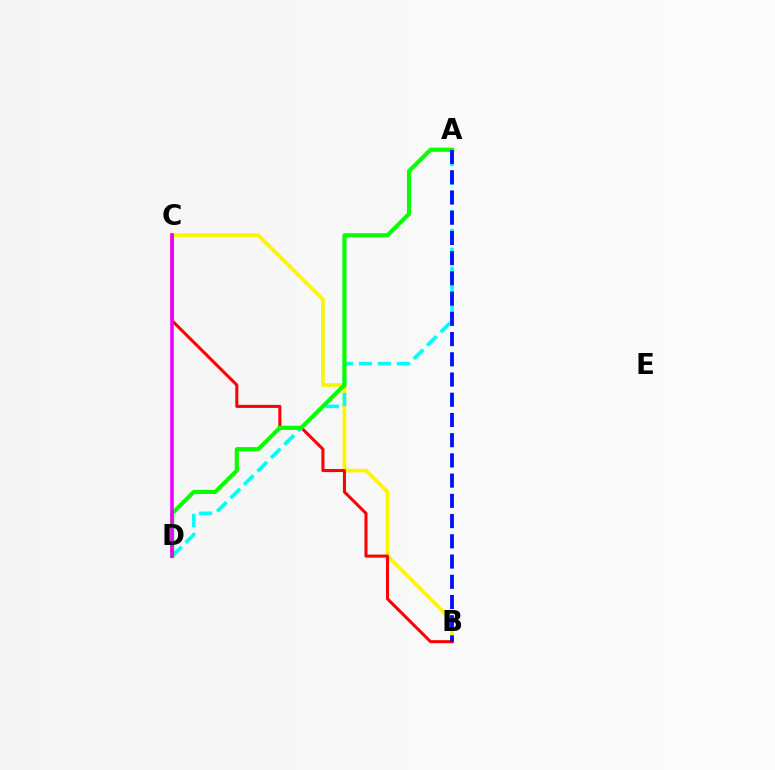{('B', 'C'): [{'color': '#fcf500', 'line_style': 'solid', 'thickness': 2.66}, {'color': '#ff0000', 'line_style': 'solid', 'thickness': 2.19}], ('A', 'D'): [{'color': '#00fff6', 'line_style': 'dashed', 'thickness': 2.58}, {'color': '#08ff00', 'line_style': 'solid', 'thickness': 2.98}], ('A', 'B'): [{'color': '#0010ff', 'line_style': 'dashed', 'thickness': 2.75}], ('C', 'D'): [{'color': '#ee00ff', 'line_style': 'solid', 'thickness': 2.58}]}